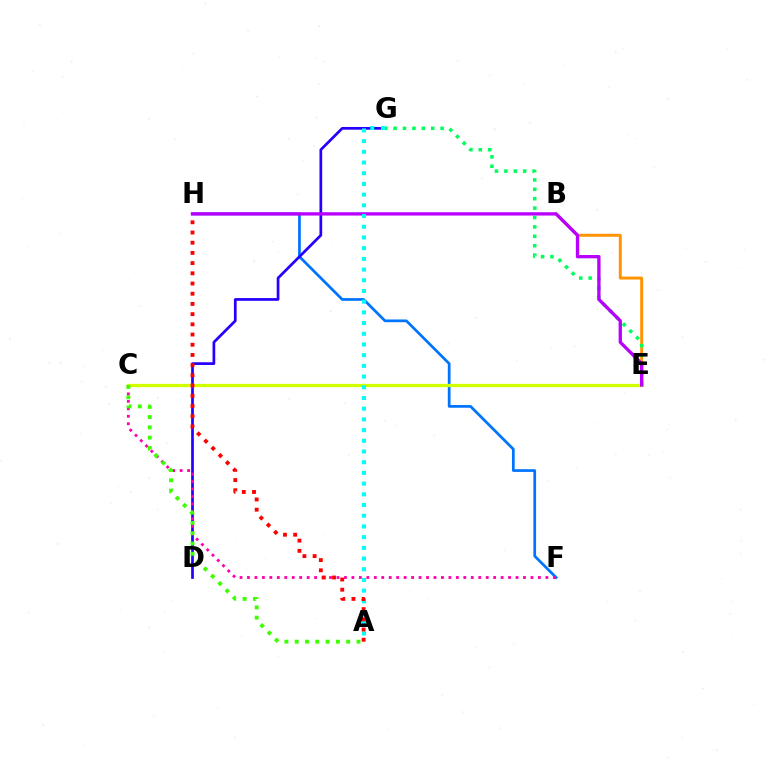{('B', 'E'): [{'color': '#ff9400', 'line_style': 'solid', 'thickness': 2.11}], ('F', 'H'): [{'color': '#0074ff', 'line_style': 'solid', 'thickness': 1.96}], ('D', 'G'): [{'color': '#2500ff', 'line_style': 'solid', 'thickness': 1.95}], ('E', 'G'): [{'color': '#00ff5c', 'line_style': 'dotted', 'thickness': 2.55}], ('C', 'E'): [{'color': '#d1ff00', 'line_style': 'solid', 'thickness': 2.35}], ('E', 'H'): [{'color': '#b900ff', 'line_style': 'solid', 'thickness': 2.39}], ('C', 'F'): [{'color': '#ff00ac', 'line_style': 'dotted', 'thickness': 2.03}], ('A', 'C'): [{'color': '#3dff00', 'line_style': 'dotted', 'thickness': 2.8}], ('A', 'G'): [{'color': '#00fff6', 'line_style': 'dotted', 'thickness': 2.91}], ('A', 'H'): [{'color': '#ff0000', 'line_style': 'dotted', 'thickness': 2.77}]}